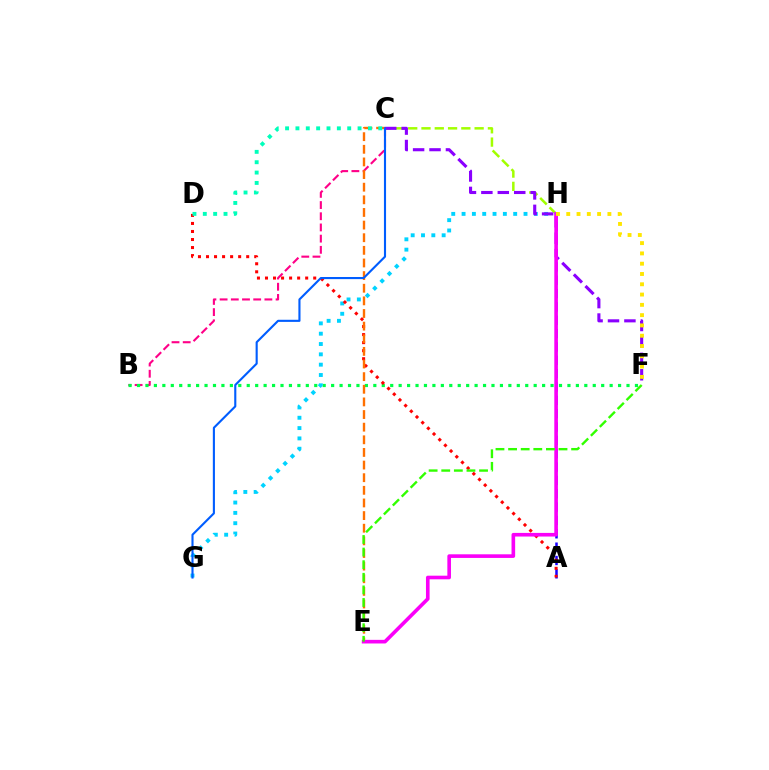{('C', 'H'): [{'color': '#a2ff00', 'line_style': 'dashed', 'thickness': 1.8}], ('A', 'H'): [{'color': '#1900ff', 'line_style': 'dashed', 'thickness': 1.81}], ('B', 'C'): [{'color': '#ff0088', 'line_style': 'dashed', 'thickness': 1.52}], ('B', 'F'): [{'color': '#00ff45', 'line_style': 'dotted', 'thickness': 2.29}], ('G', 'H'): [{'color': '#00d3ff', 'line_style': 'dotted', 'thickness': 2.81}], ('C', 'F'): [{'color': '#8a00ff', 'line_style': 'dashed', 'thickness': 2.23}], ('A', 'D'): [{'color': '#ff0000', 'line_style': 'dotted', 'thickness': 2.18}], ('C', 'E'): [{'color': '#ff7000', 'line_style': 'dashed', 'thickness': 1.72}], ('C', 'D'): [{'color': '#00ffbb', 'line_style': 'dotted', 'thickness': 2.81}], ('E', 'H'): [{'color': '#fa00f9', 'line_style': 'solid', 'thickness': 2.61}], ('C', 'G'): [{'color': '#005dff', 'line_style': 'solid', 'thickness': 1.52}], ('F', 'H'): [{'color': '#ffe600', 'line_style': 'dotted', 'thickness': 2.8}], ('E', 'F'): [{'color': '#31ff00', 'line_style': 'dashed', 'thickness': 1.71}]}